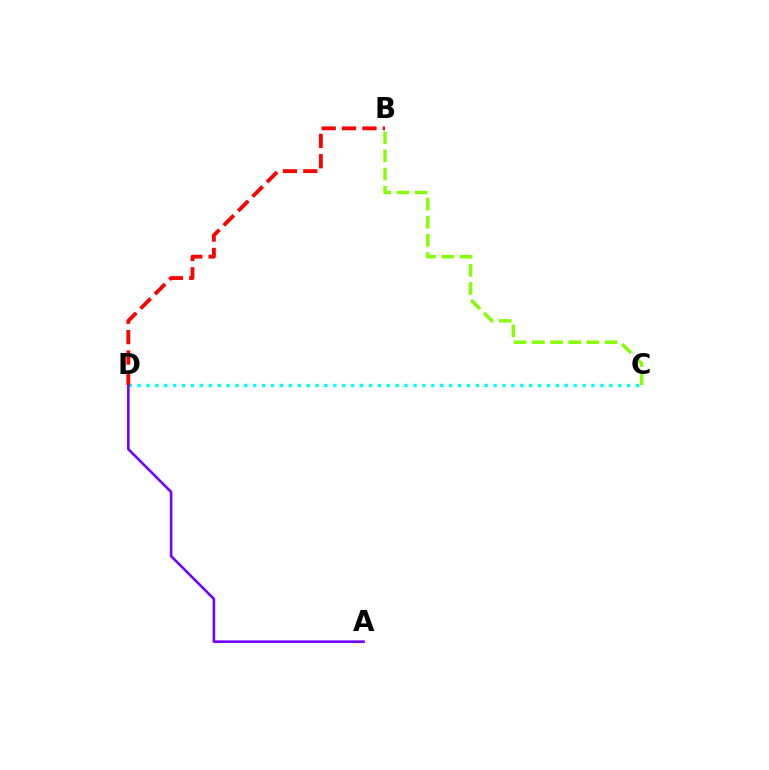{('C', 'D'): [{'color': '#00fff6', 'line_style': 'dotted', 'thickness': 2.42}], ('B', 'C'): [{'color': '#84ff00', 'line_style': 'dashed', 'thickness': 2.47}], ('A', 'D'): [{'color': '#7200ff', 'line_style': 'solid', 'thickness': 1.87}], ('B', 'D'): [{'color': '#ff0000', 'line_style': 'dashed', 'thickness': 2.77}]}